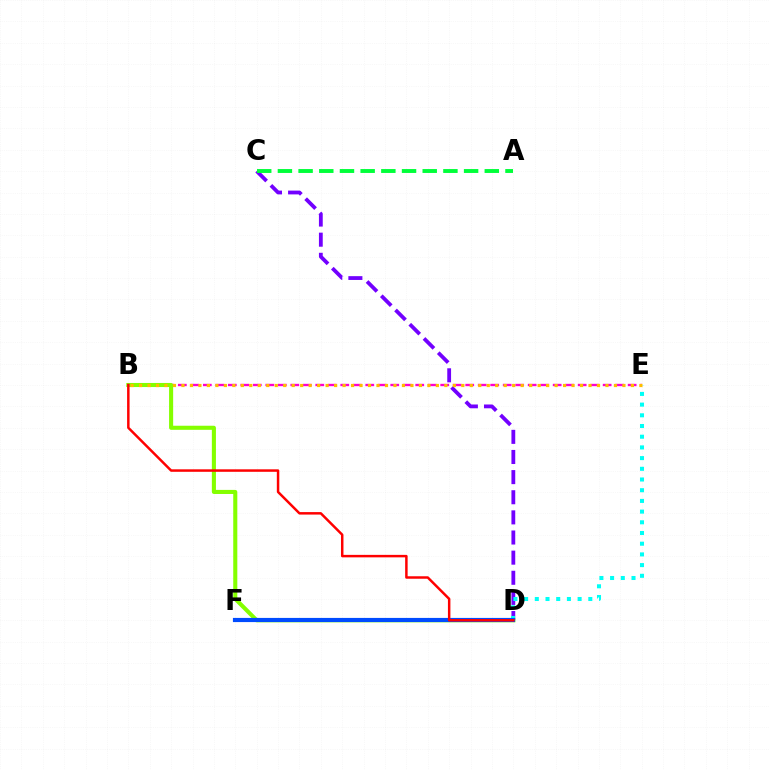{('B', 'E'): [{'color': '#ff00cf', 'line_style': 'dashed', 'thickness': 1.7}, {'color': '#ffbd00', 'line_style': 'dotted', 'thickness': 2.3}], ('C', 'D'): [{'color': '#7200ff', 'line_style': 'dashed', 'thickness': 2.73}], ('B', 'D'): [{'color': '#84ff00', 'line_style': 'solid', 'thickness': 2.94}, {'color': '#ff0000', 'line_style': 'solid', 'thickness': 1.79}], ('D', 'E'): [{'color': '#00fff6', 'line_style': 'dotted', 'thickness': 2.91}], ('A', 'C'): [{'color': '#00ff39', 'line_style': 'dashed', 'thickness': 2.81}], ('D', 'F'): [{'color': '#004bff', 'line_style': 'solid', 'thickness': 3.0}]}